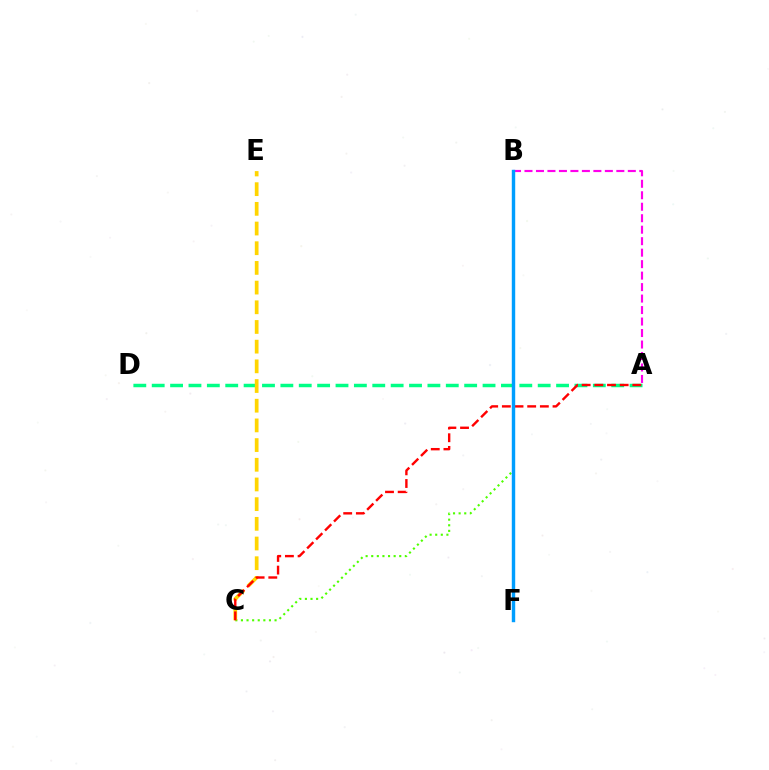{('B', 'F'): [{'color': '#3700ff', 'line_style': 'dashed', 'thickness': 1.86}, {'color': '#009eff', 'line_style': 'solid', 'thickness': 2.46}], ('B', 'C'): [{'color': '#4fff00', 'line_style': 'dotted', 'thickness': 1.52}], ('A', 'D'): [{'color': '#00ff86', 'line_style': 'dashed', 'thickness': 2.5}], ('A', 'B'): [{'color': '#ff00ed', 'line_style': 'dashed', 'thickness': 1.56}], ('C', 'E'): [{'color': '#ffd500', 'line_style': 'dashed', 'thickness': 2.67}], ('A', 'C'): [{'color': '#ff0000', 'line_style': 'dashed', 'thickness': 1.72}]}